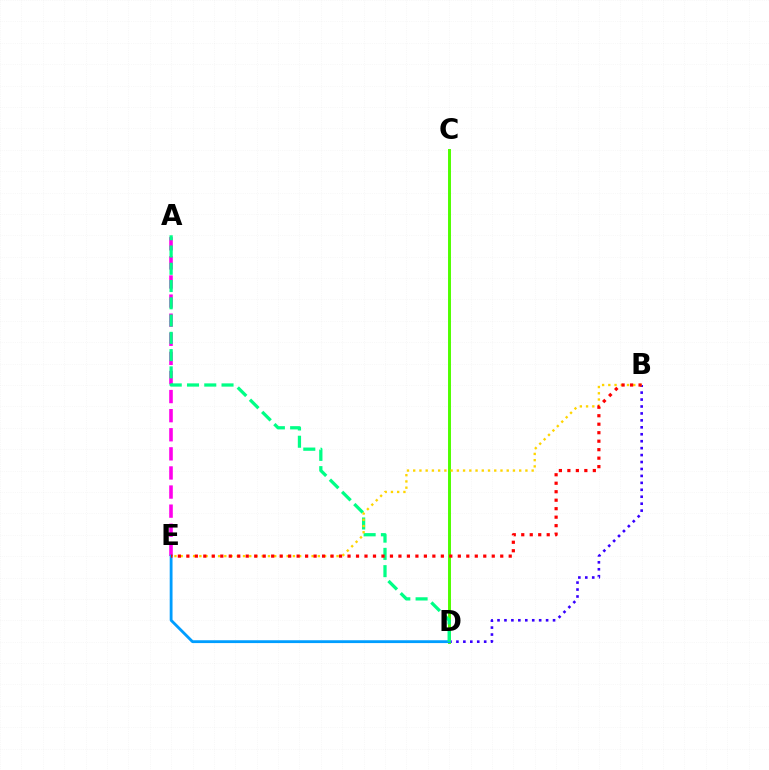{('A', 'E'): [{'color': '#ff00ed', 'line_style': 'dashed', 'thickness': 2.59}], ('B', 'D'): [{'color': '#3700ff', 'line_style': 'dotted', 'thickness': 1.89}], ('C', 'D'): [{'color': '#4fff00', 'line_style': 'solid', 'thickness': 2.13}], ('D', 'E'): [{'color': '#009eff', 'line_style': 'solid', 'thickness': 2.04}], ('A', 'D'): [{'color': '#00ff86', 'line_style': 'dashed', 'thickness': 2.35}], ('B', 'E'): [{'color': '#ffd500', 'line_style': 'dotted', 'thickness': 1.69}, {'color': '#ff0000', 'line_style': 'dotted', 'thickness': 2.3}]}